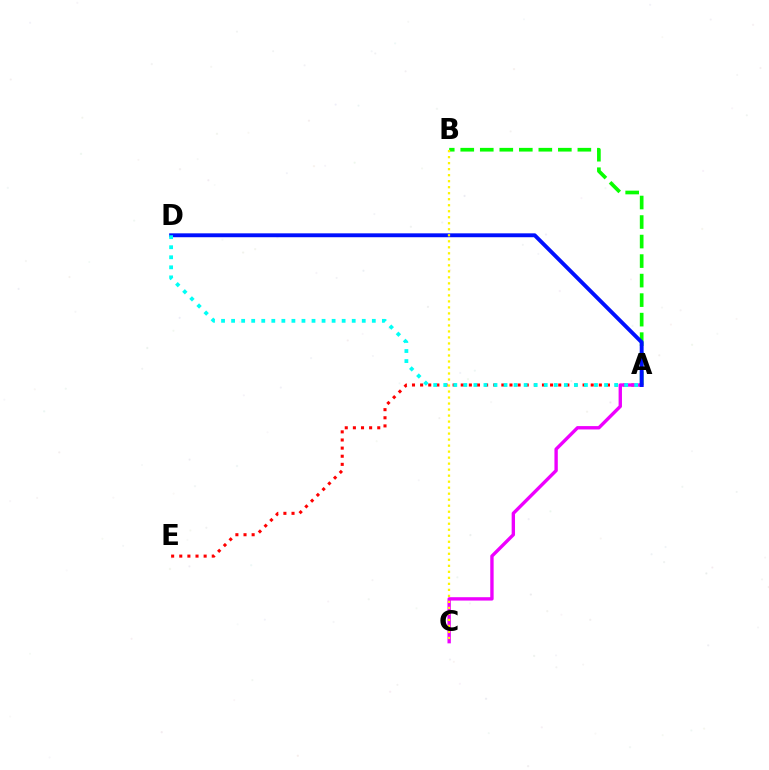{('A', 'E'): [{'color': '#ff0000', 'line_style': 'dotted', 'thickness': 2.21}], ('A', 'B'): [{'color': '#08ff00', 'line_style': 'dashed', 'thickness': 2.65}], ('A', 'C'): [{'color': '#ee00ff', 'line_style': 'solid', 'thickness': 2.42}], ('A', 'D'): [{'color': '#0010ff', 'line_style': 'solid', 'thickness': 2.8}, {'color': '#00fff6', 'line_style': 'dotted', 'thickness': 2.73}], ('B', 'C'): [{'color': '#fcf500', 'line_style': 'dotted', 'thickness': 1.63}]}